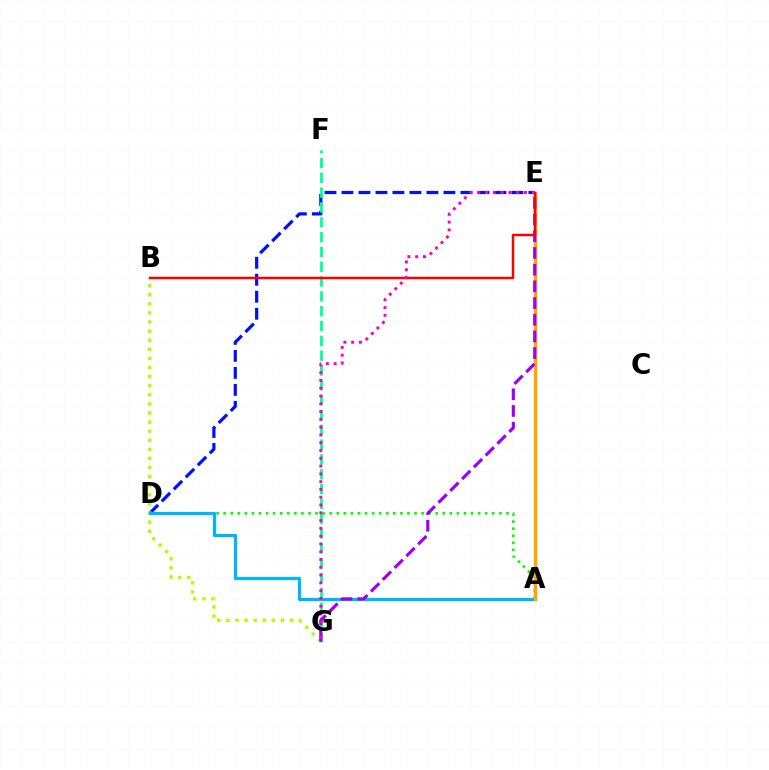{('D', 'E'): [{'color': '#0010ff', 'line_style': 'dashed', 'thickness': 2.31}], ('F', 'G'): [{'color': '#00ff9d', 'line_style': 'dashed', 'thickness': 2.01}], ('A', 'D'): [{'color': '#08ff00', 'line_style': 'dotted', 'thickness': 1.92}, {'color': '#00b5ff', 'line_style': 'solid', 'thickness': 2.32}], ('B', 'G'): [{'color': '#b3ff00', 'line_style': 'dotted', 'thickness': 2.47}], ('A', 'E'): [{'color': '#ffa500', 'line_style': 'solid', 'thickness': 2.48}], ('E', 'G'): [{'color': '#9b00ff', 'line_style': 'dashed', 'thickness': 2.27}, {'color': '#ff00bd', 'line_style': 'dotted', 'thickness': 2.11}], ('B', 'E'): [{'color': '#ff0000', 'line_style': 'solid', 'thickness': 1.78}]}